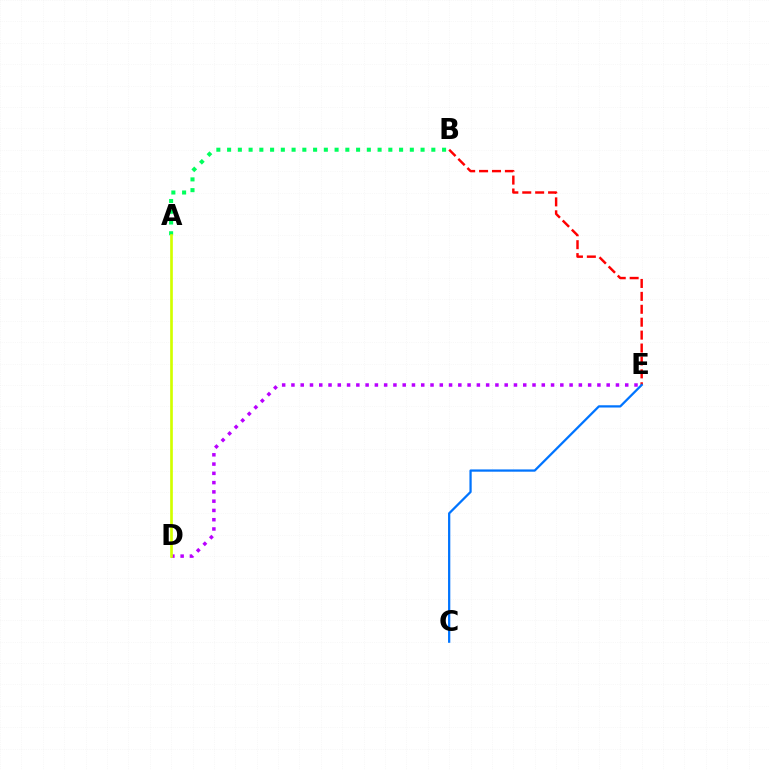{('B', 'E'): [{'color': '#ff0000', 'line_style': 'dashed', 'thickness': 1.75}], ('A', 'B'): [{'color': '#00ff5c', 'line_style': 'dotted', 'thickness': 2.92}], ('D', 'E'): [{'color': '#b900ff', 'line_style': 'dotted', 'thickness': 2.52}], ('A', 'D'): [{'color': '#d1ff00', 'line_style': 'solid', 'thickness': 1.93}], ('C', 'E'): [{'color': '#0074ff', 'line_style': 'solid', 'thickness': 1.63}]}